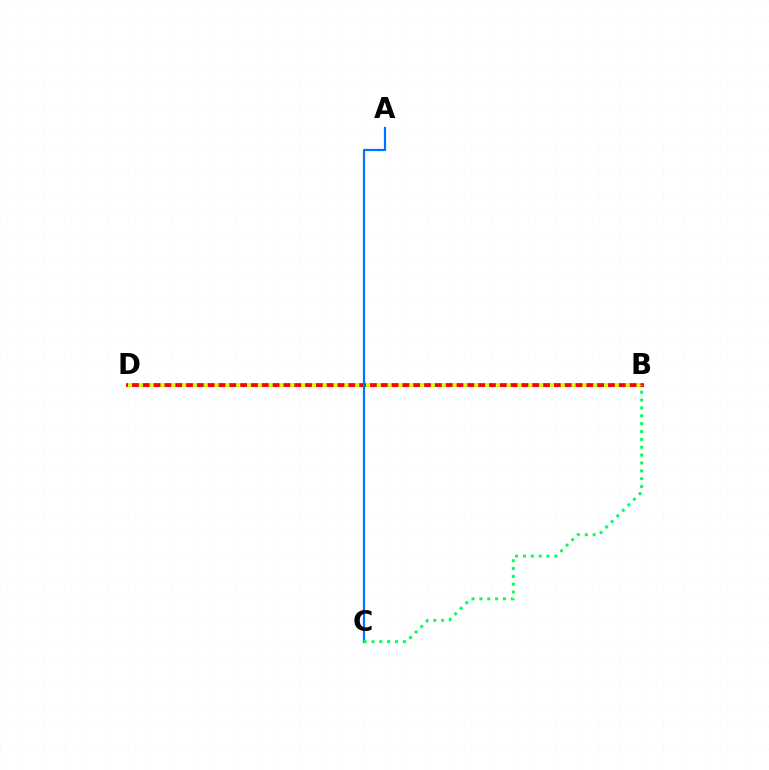{('B', 'D'): [{'color': '#b900ff', 'line_style': 'solid', 'thickness': 2.23}, {'color': '#ff0000', 'line_style': 'solid', 'thickness': 2.7}, {'color': '#d1ff00', 'line_style': 'dotted', 'thickness': 2.94}], ('A', 'C'): [{'color': '#0074ff', 'line_style': 'solid', 'thickness': 1.6}], ('B', 'C'): [{'color': '#00ff5c', 'line_style': 'dotted', 'thickness': 2.13}]}